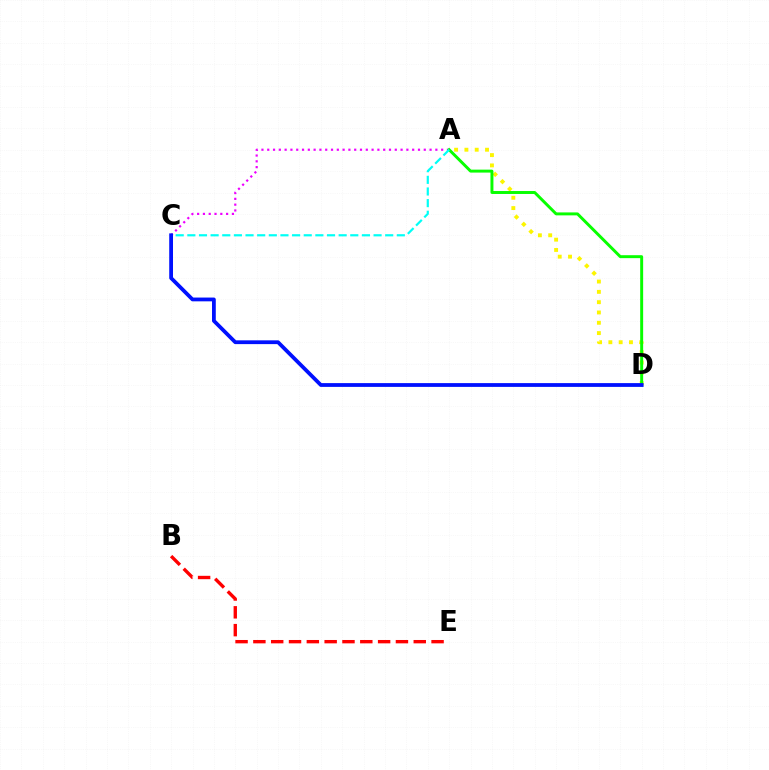{('A', 'C'): [{'color': '#ee00ff', 'line_style': 'dotted', 'thickness': 1.58}, {'color': '#00fff6', 'line_style': 'dashed', 'thickness': 1.58}], ('A', 'D'): [{'color': '#fcf500', 'line_style': 'dotted', 'thickness': 2.8}, {'color': '#08ff00', 'line_style': 'solid', 'thickness': 2.13}], ('B', 'E'): [{'color': '#ff0000', 'line_style': 'dashed', 'thickness': 2.42}], ('C', 'D'): [{'color': '#0010ff', 'line_style': 'solid', 'thickness': 2.72}]}